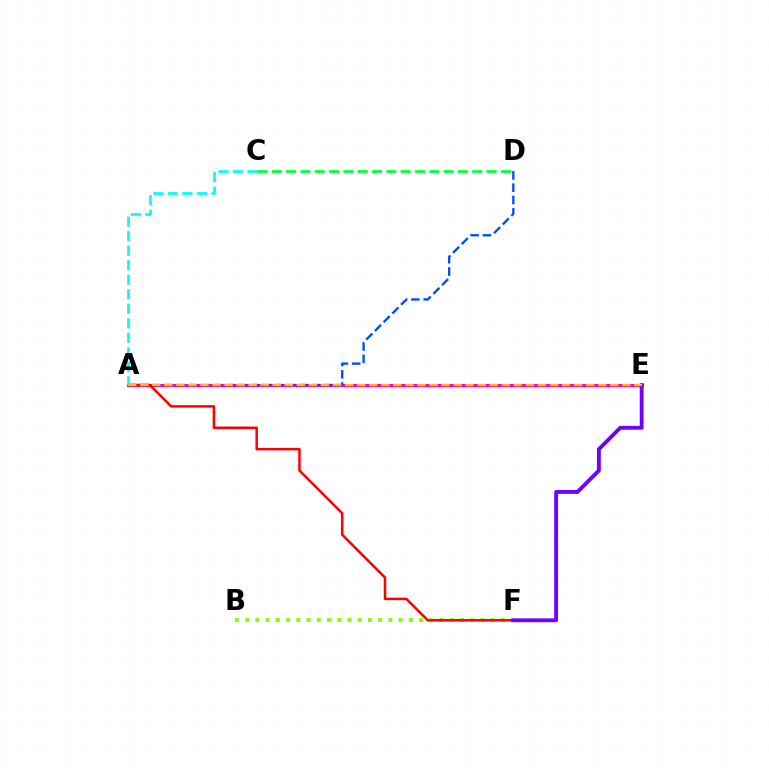{('A', 'E'): [{'color': '#ff00cf', 'line_style': 'solid', 'thickness': 2.17}, {'color': '#ffbd00', 'line_style': 'dashed', 'thickness': 1.64}], ('A', 'D'): [{'color': '#004bff', 'line_style': 'dashed', 'thickness': 1.67}], ('B', 'F'): [{'color': '#84ff00', 'line_style': 'dotted', 'thickness': 2.78}], ('A', 'F'): [{'color': '#ff0000', 'line_style': 'solid', 'thickness': 1.8}], ('E', 'F'): [{'color': '#7200ff', 'line_style': 'solid', 'thickness': 2.77}], ('A', 'C'): [{'color': '#00fff6', 'line_style': 'dashed', 'thickness': 1.97}], ('C', 'D'): [{'color': '#00ff39', 'line_style': 'dashed', 'thickness': 1.94}]}